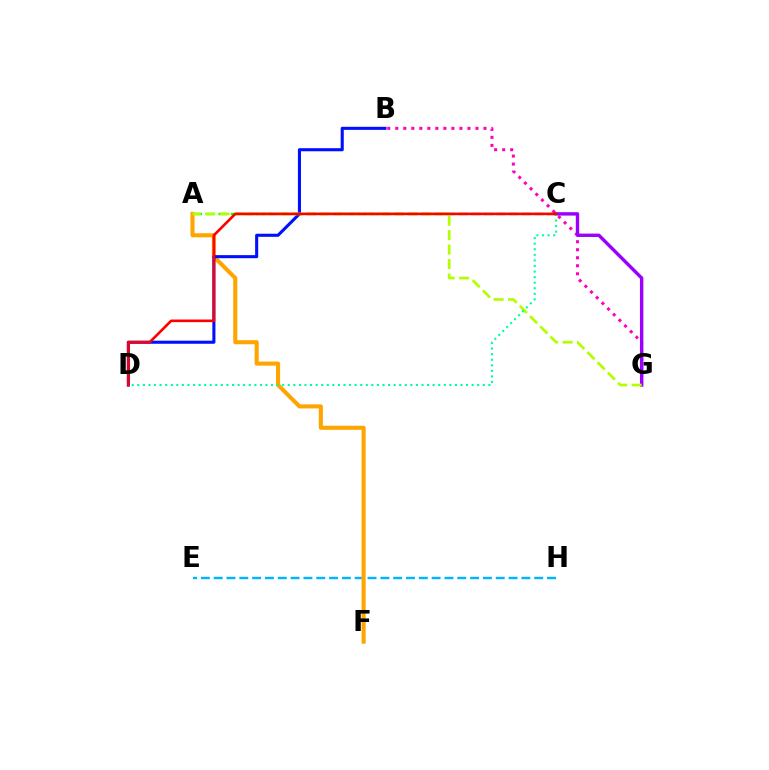{('A', 'C'): [{'color': '#08ff00', 'line_style': 'dashed', 'thickness': 1.72}], ('E', 'H'): [{'color': '#00b5ff', 'line_style': 'dashed', 'thickness': 1.74}], ('A', 'F'): [{'color': '#ffa500', 'line_style': 'solid', 'thickness': 2.94}], ('B', 'D'): [{'color': '#0010ff', 'line_style': 'solid', 'thickness': 2.22}], ('B', 'G'): [{'color': '#ff00bd', 'line_style': 'dotted', 'thickness': 2.18}], ('C', 'G'): [{'color': '#9b00ff', 'line_style': 'solid', 'thickness': 2.44}], ('A', 'G'): [{'color': '#b3ff00', 'line_style': 'dashed', 'thickness': 1.96}], ('C', 'D'): [{'color': '#00ff9d', 'line_style': 'dotted', 'thickness': 1.51}, {'color': '#ff0000', 'line_style': 'solid', 'thickness': 1.89}]}